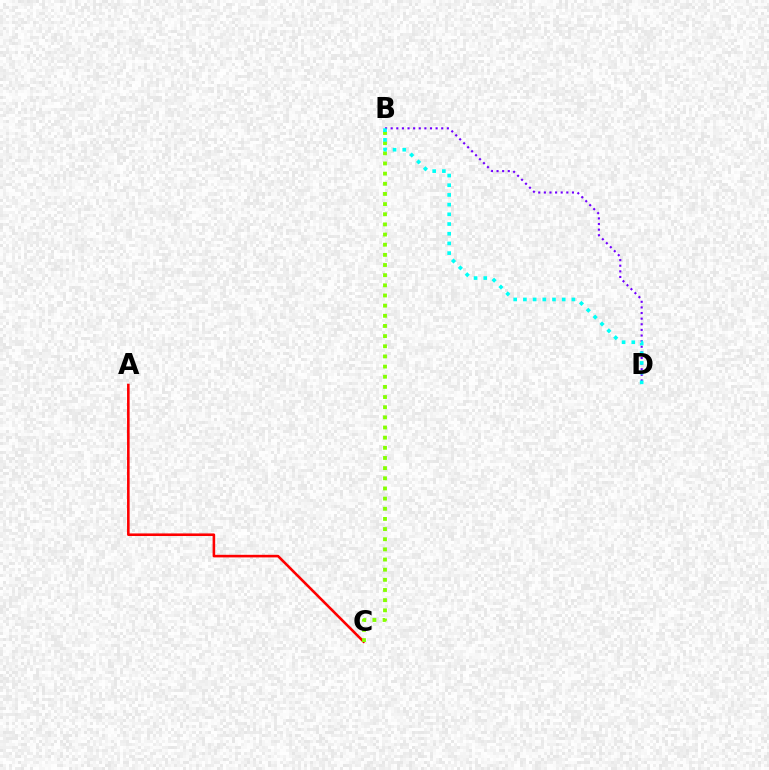{('A', 'C'): [{'color': '#ff0000', 'line_style': 'solid', 'thickness': 1.86}], ('B', 'C'): [{'color': '#84ff00', 'line_style': 'dotted', 'thickness': 2.76}], ('B', 'D'): [{'color': '#7200ff', 'line_style': 'dotted', 'thickness': 1.53}, {'color': '#00fff6', 'line_style': 'dotted', 'thickness': 2.64}]}